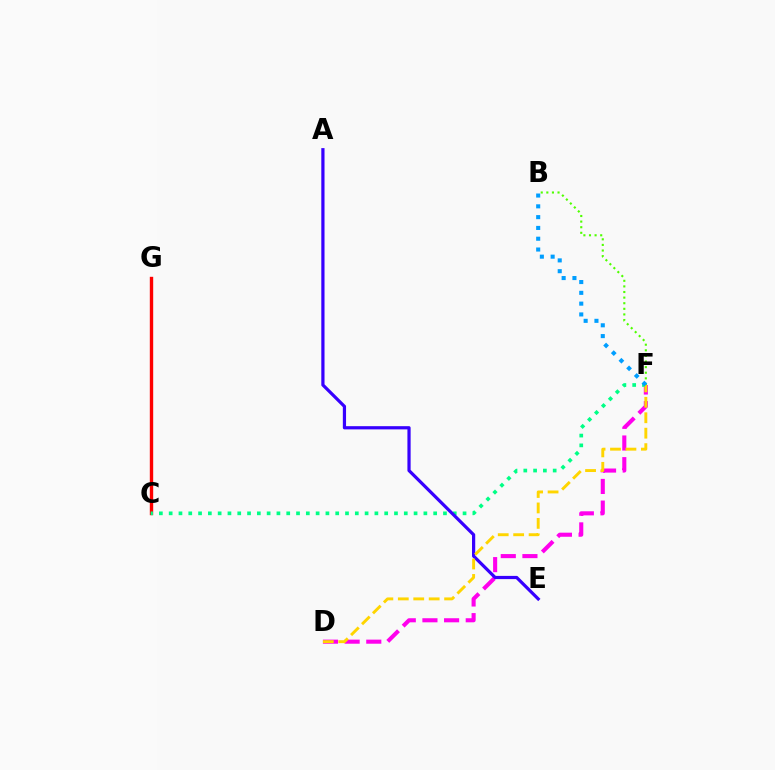{('B', 'F'): [{'color': '#4fff00', 'line_style': 'dotted', 'thickness': 1.52}, {'color': '#009eff', 'line_style': 'dotted', 'thickness': 2.93}], ('C', 'G'): [{'color': '#ff0000', 'line_style': 'solid', 'thickness': 2.43}], ('D', 'F'): [{'color': '#ff00ed', 'line_style': 'dashed', 'thickness': 2.94}, {'color': '#ffd500', 'line_style': 'dashed', 'thickness': 2.1}], ('C', 'F'): [{'color': '#00ff86', 'line_style': 'dotted', 'thickness': 2.66}], ('A', 'E'): [{'color': '#3700ff', 'line_style': 'solid', 'thickness': 2.31}]}